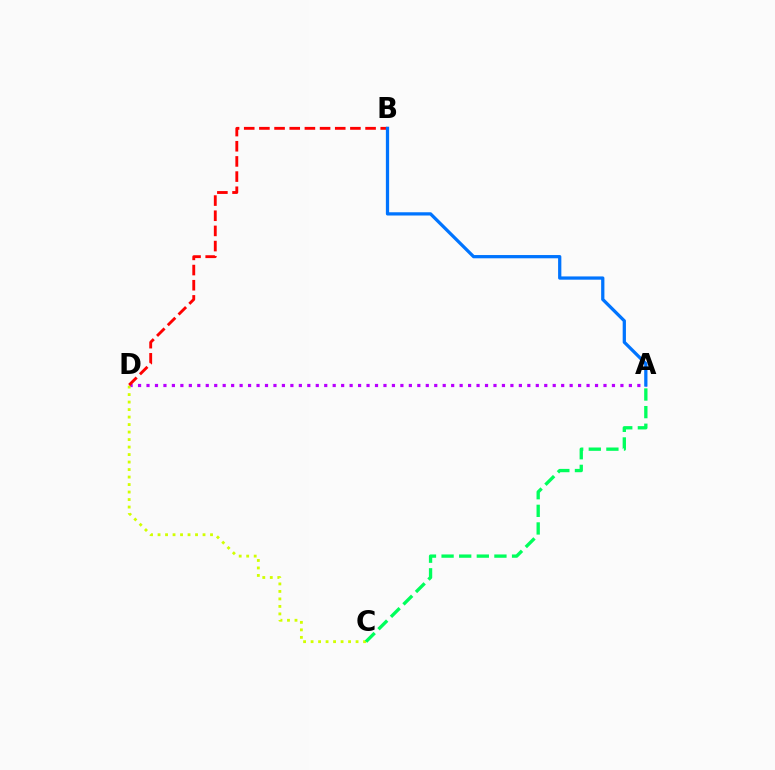{('A', 'D'): [{'color': '#b900ff', 'line_style': 'dotted', 'thickness': 2.3}], ('C', 'D'): [{'color': '#d1ff00', 'line_style': 'dotted', 'thickness': 2.04}], ('B', 'D'): [{'color': '#ff0000', 'line_style': 'dashed', 'thickness': 2.06}], ('A', 'C'): [{'color': '#00ff5c', 'line_style': 'dashed', 'thickness': 2.39}], ('A', 'B'): [{'color': '#0074ff', 'line_style': 'solid', 'thickness': 2.34}]}